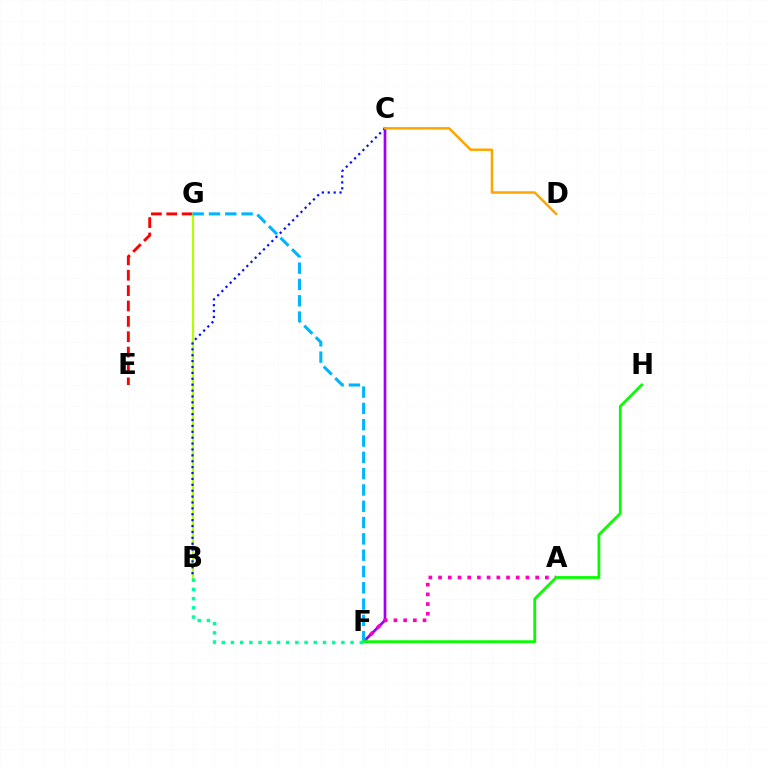{('C', 'F'): [{'color': '#9b00ff', 'line_style': 'solid', 'thickness': 1.94}], ('E', 'G'): [{'color': '#ff0000', 'line_style': 'dashed', 'thickness': 2.09}], ('A', 'F'): [{'color': '#ff00bd', 'line_style': 'dotted', 'thickness': 2.64}], ('B', 'G'): [{'color': '#b3ff00', 'line_style': 'solid', 'thickness': 1.55}], ('F', 'G'): [{'color': '#00b5ff', 'line_style': 'dashed', 'thickness': 2.22}], ('B', 'C'): [{'color': '#0010ff', 'line_style': 'dotted', 'thickness': 1.6}], ('F', 'H'): [{'color': '#08ff00', 'line_style': 'solid', 'thickness': 2.02}], ('B', 'F'): [{'color': '#00ff9d', 'line_style': 'dotted', 'thickness': 2.5}], ('C', 'D'): [{'color': '#ffa500', 'line_style': 'solid', 'thickness': 1.79}]}